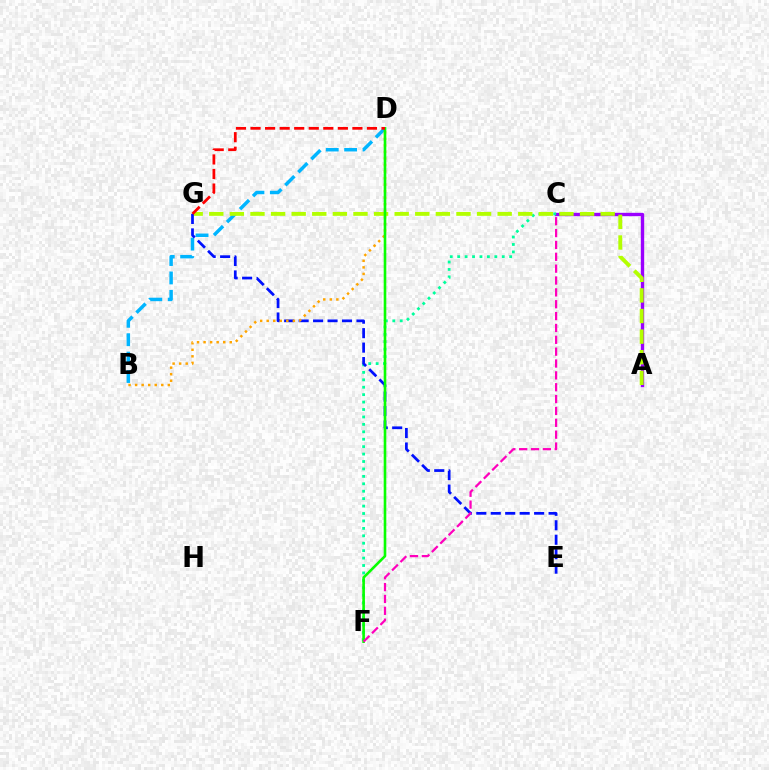{('A', 'C'): [{'color': '#9b00ff', 'line_style': 'solid', 'thickness': 2.42}], ('B', 'D'): [{'color': '#00b5ff', 'line_style': 'dashed', 'thickness': 2.5}, {'color': '#ffa500', 'line_style': 'dotted', 'thickness': 1.78}], ('C', 'F'): [{'color': '#00ff9d', 'line_style': 'dotted', 'thickness': 2.02}, {'color': '#ff00bd', 'line_style': 'dashed', 'thickness': 1.61}], ('A', 'G'): [{'color': '#b3ff00', 'line_style': 'dashed', 'thickness': 2.8}], ('E', 'G'): [{'color': '#0010ff', 'line_style': 'dashed', 'thickness': 1.96}], ('D', 'F'): [{'color': '#08ff00', 'line_style': 'solid', 'thickness': 1.89}], ('D', 'G'): [{'color': '#ff0000', 'line_style': 'dashed', 'thickness': 1.98}]}